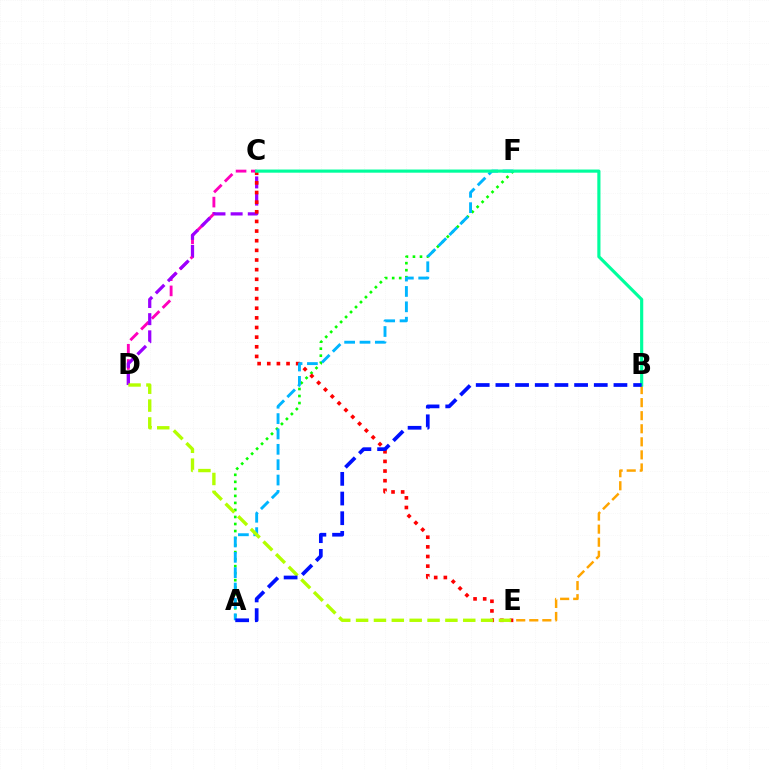{('C', 'D'): [{'color': '#ff00bd', 'line_style': 'dashed', 'thickness': 2.07}, {'color': '#9b00ff', 'line_style': 'dashed', 'thickness': 2.33}], ('A', 'F'): [{'color': '#08ff00', 'line_style': 'dotted', 'thickness': 1.91}, {'color': '#00b5ff', 'line_style': 'dashed', 'thickness': 2.09}], ('C', 'E'): [{'color': '#ff0000', 'line_style': 'dotted', 'thickness': 2.62}], ('B', 'E'): [{'color': '#ffa500', 'line_style': 'dashed', 'thickness': 1.77}], ('D', 'E'): [{'color': '#b3ff00', 'line_style': 'dashed', 'thickness': 2.43}], ('B', 'C'): [{'color': '#00ff9d', 'line_style': 'solid', 'thickness': 2.27}], ('A', 'B'): [{'color': '#0010ff', 'line_style': 'dashed', 'thickness': 2.67}]}